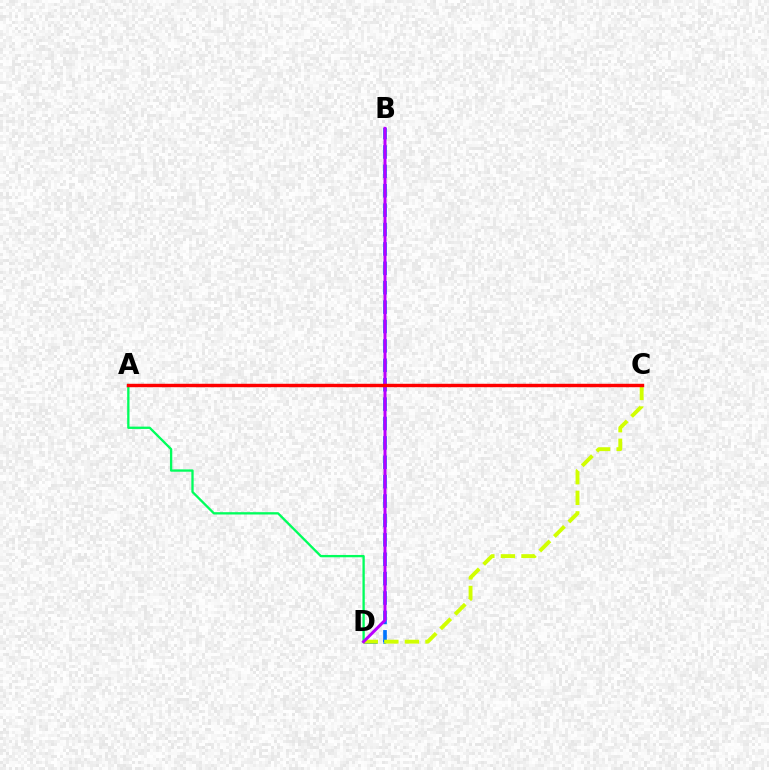{('B', 'D'): [{'color': '#0074ff', 'line_style': 'dashed', 'thickness': 2.63}, {'color': '#b900ff', 'line_style': 'solid', 'thickness': 2.16}], ('C', 'D'): [{'color': '#d1ff00', 'line_style': 'dashed', 'thickness': 2.79}], ('A', 'D'): [{'color': '#00ff5c', 'line_style': 'solid', 'thickness': 1.67}], ('A', 'C'): [{'color': '#ff0000', 'line_style': 'solid', 'thickness': 2.46}]}